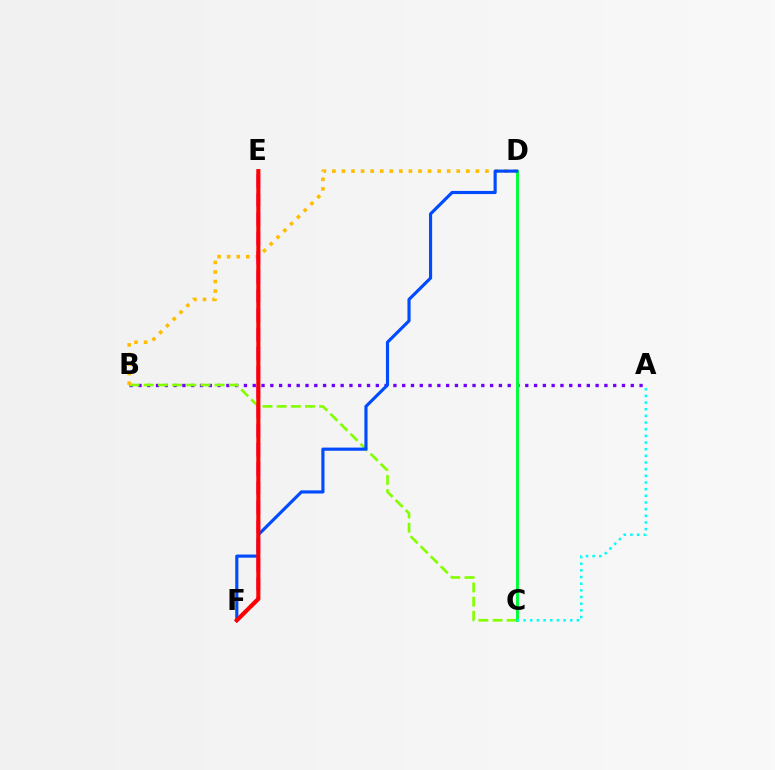{('A', 'B'): [{'color': '#7200ff', 'line_style': 'dotted', 'thickness': 2.39}], ('B', 'C'): [{'color': '#84ff00', 'line_style': 'dashed', 'thickness': 1.93}], ('B', 'D'): [{'color': '#ffbd00', 'line_style': 'dotted', 'thickness': 2.6}], ('C', 'D'): [{'color': '#00ff39', 'line_style': 'solid', 'thickness': 2.12}], ('E', 'F'): [{'color': '#ff00cf', 'line_style': 'dashed', 'thickness': 2.61}, {'color': '#ff0000', 'line_style': 'solid', 'thickness': 2.94}], ('D', 'F'): [{'color': '#004bff', 'line_style': 'solid', 'thickness': 2.26}], ('A', 'C'): [{'color': '#00fff6', 'line_style': 'dotted', 'thickness': 1.81}]}